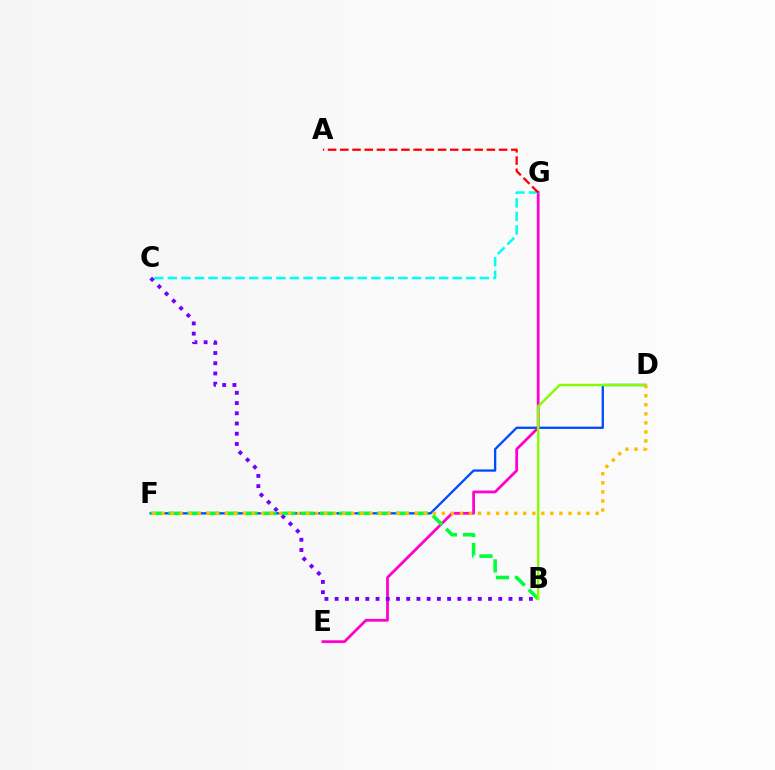{('D', 'F'): [{'color': '#004bff', 'line_style': 'solid', 'thickness': 1.66}, {'color': '#ffbd00', 'line_style': 'dotted', 'thickness': 2.46}], ('E', 'G'): [{'color': '#ff00cf', 'line_style': 'solid', 'thickness': 1.99}], ('C', 'G'): [{'color': '#00fff6', 'line_style': 'dashed', 'thickness': 1.84}], ('B', 'C'): [{'color': '#7200ff', 'line_style': 'dotted', 'thickness': 2.78}], ('A', 'G'): [{'color': '#ff0000', 'line_style': 'dashed', 'thickness': 1.66}], ('B', 'F'): [{'color': '#00ff39', 'line_style': 'dashed', 'thickness': 2.57}], ('B', 'D'): [{'color': '#84ff00', 'line_style': 'solid', 'thickness': 1.75}]}